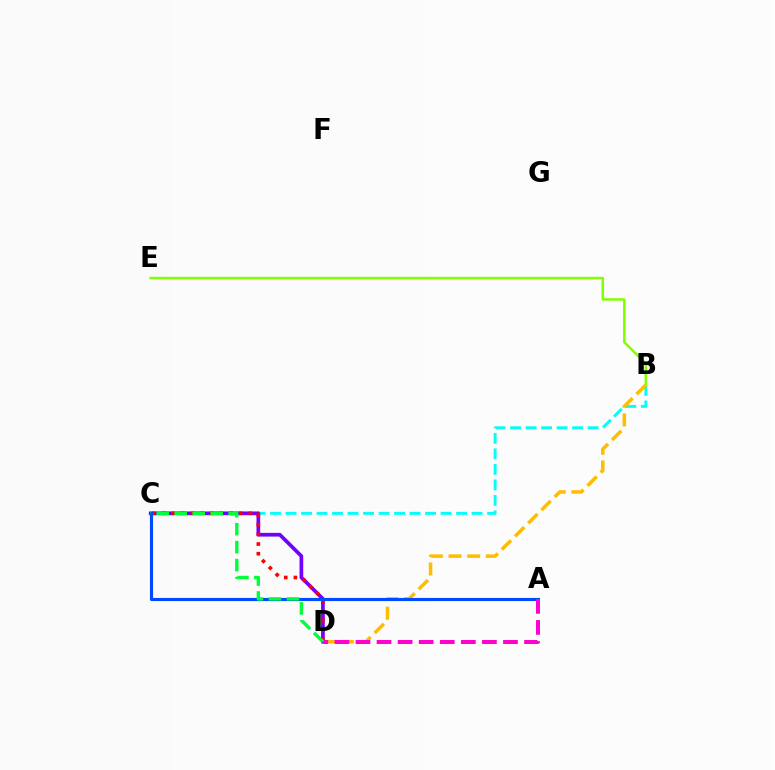{('B', 'C'): [{'color': '#00fff6', 'line_style': 'dashed', 'thickness': 2.11}], ('C', 'D'): [{'color': '#7200ff', 'line_style': 'solid', 'thickness': 2.67}, {'color': '#ff0000', 'line_style': 'dotted', 'thickness': 2.62}, {'color': '#00ff39', 'line_style': 'dashed', 'thickness': 2.44}], ('B', 'D'): [{'color': '#ffbd00', 'line_style': 'dashed', 'thickness': 2.54}], ('A', 'C'): [{'color': '#004bff', 'line_style': 'solid', 'thickness': 2.25}], ('B', 'E'): [{'color': '#84ff00', 'line_style': 'solid', 'thickness': 1.81}], ('A', 'D'): [{'color': '#ff00cf', 'line_style': 'dashed', 'thickness': 2.86}]}